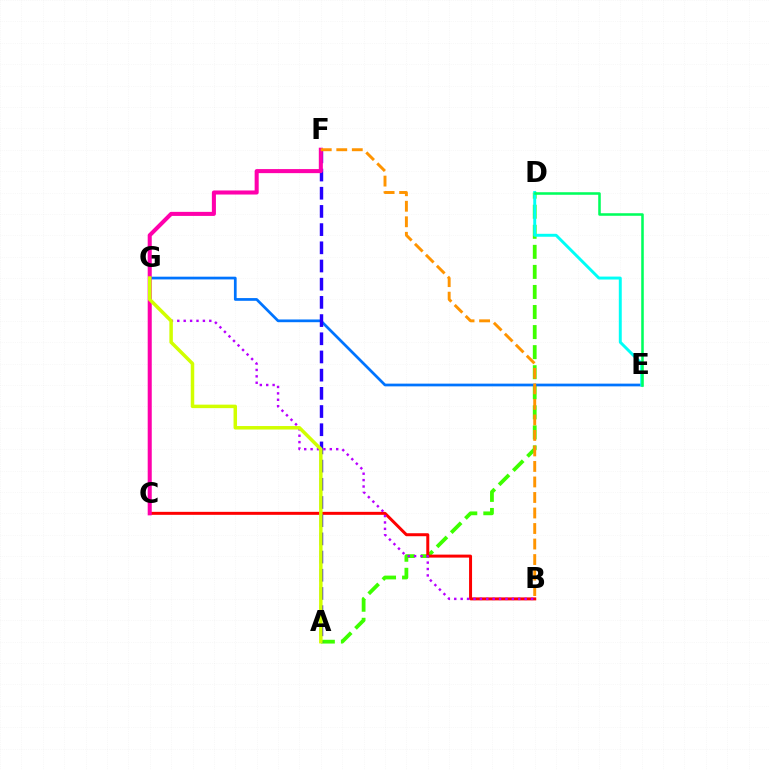{('A', 'D'): [{'color': '#3dff00', 'line_style': 'dashed', 'thickness': 2.72}], ('E', 'G'): [{'color': '#0074ff', 'line_style': 'solid', 'thickness': 1.96}], ('B', 'C'): [{'color': '#ff0000', 'line_style': 'solid', 'thickness': 2.15}], ('A', 'F'): [{'color': '#2500ff', 'line_style': 'dashed', 'thickness': 2.47}], ('C', 'F'): [{'color': '#ff00ac', 'line_style': 'solid', 'thickness': 2.92}], ('D', 'E'): [{'color': '#00fff6', 'line_style': 'solid', 'thickness': 2.12}, {'color': '#00ff5c', 'line_style': 'solid', 'thickness': 1.84}], ('B', 'G'): [{'color': '#b900ff', 'line_style': 'dotted', 'thickness': 1.74}], ('A', 'G'): [{'color': '#d1ff00', 'line_style': 'solid', 'thickness': 2.51}], ('B', 'F'): [{'color': '#ff9400', 'line_style': 'dashed', 'thickness': 2.11}]}